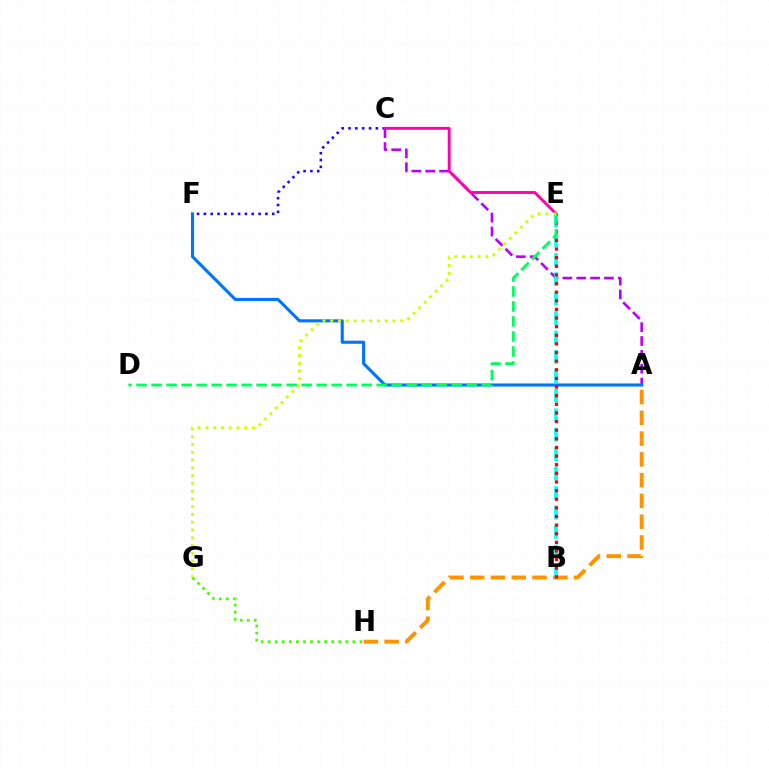{('C', 'F'): [{'color': '#2500ff', 'line_style': 'dotted', 'thickness': 1.86}], ('A', 'C'): [{'color': '#b900ff', 'line_style': 'dashed', 'thickness': 1.88}], ('A', 'F'): [{'color': '#0074ff', 'line_style': 'solid', 'thickness': 2.22}], ('G', 'H'): [{'color': '#3dff00', 'line_style': 'dotted', 'thickness': 1.92}], ('C', 'E'): [{'color': '#ff00ac', 'line_style': 'solid', 'thickness': 2.06}], ('A', 'H'): [{'color': '#ff9400', 'line_style': 'dashed', 'thickness': 2.82}], ('B', 'E'): [{'color': '#00fff6', 'line_style': 'dashed', 'thickness': 2.64}, {'color': '#ff0000', 'line_style': 'dotted', 'thickness': 2.34}], ('D', 'E'): [{'color': '#00ff5c', 'line_style': 'dashed', 'thickness': 2.04}], ('E', 'G'): [{'color': '#d1ff00', 'line_style': 'dotted', 'thickness': 2.11}]}